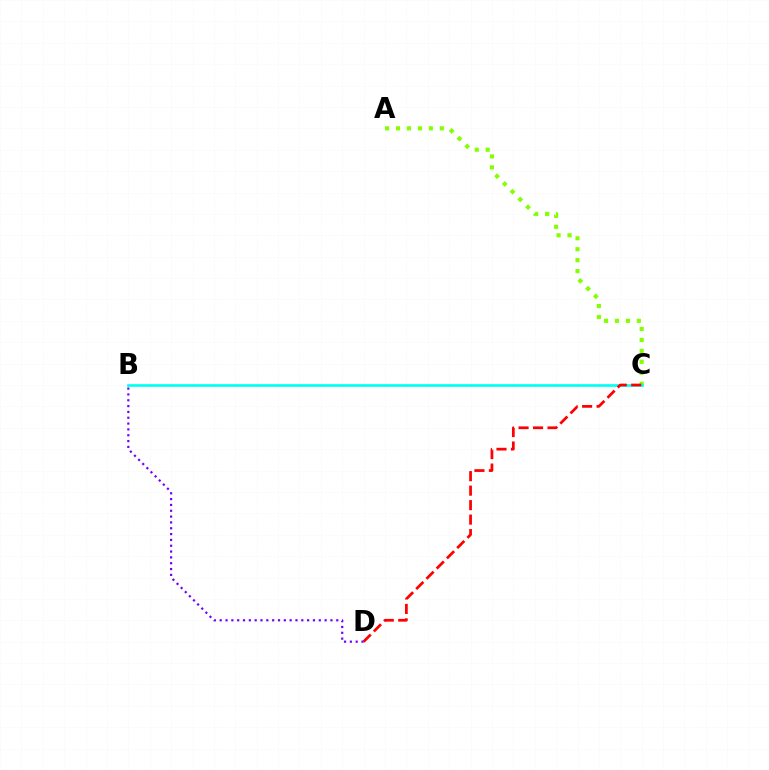{('A', 'C'): [{'color': '#84ff00', 'line_style': 'dotted', 'thickness': 2.97}], ('B', 'C'): [{'color': '#00fff6', 'line_style': 'solid', 'thickness': 1.93}], ('C', 'D'): [{'color': '#ff0000', 'line_style': 'dashed', 'thickness': 1.97}], ('B', 'D'): [{'color': '#7200ff', 'line_style': 'dotted', 'thickness': 1.58}]}